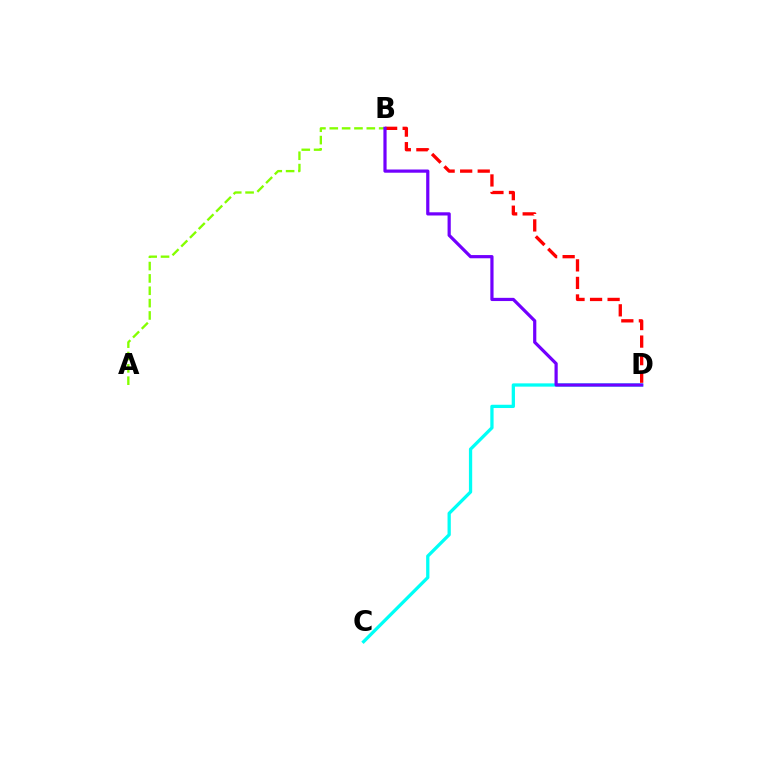{('C', 'D'): [{'color': '#00fff6', 'line_style': 'solid', 'thickness': 2.36}], ('B', 'D'): [{'color': '#ff0000', 'line_style': 'dashed', 'thickness': 2.38}, {'color': '#7200ff', 'line_style': 'solid', 'thickness': 2.31}], ('A', 'B'): [{'color': '#84ff00', 'line_style': 'dashed', 'thickness': 1.68}]}